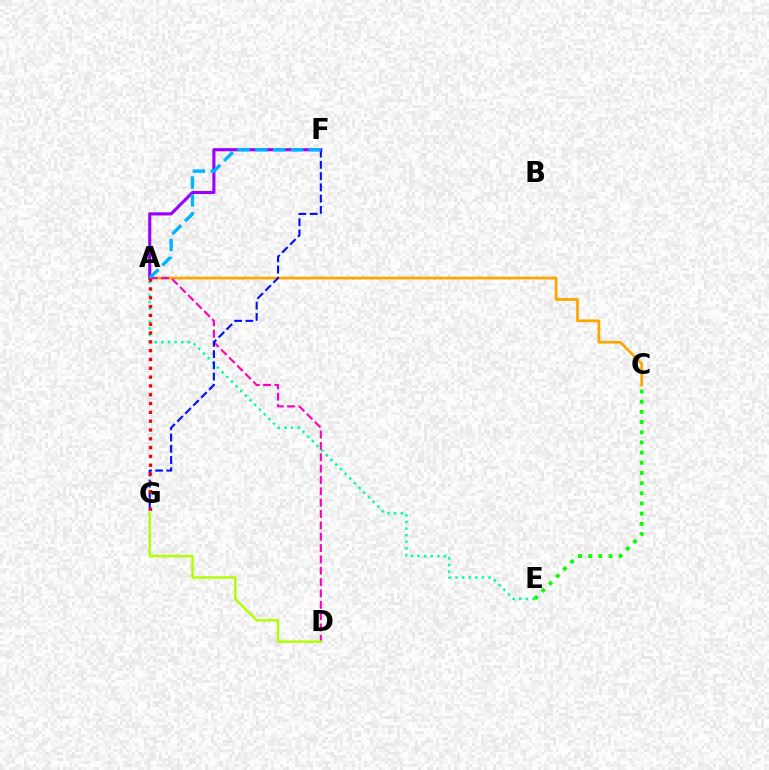{('A', 'C'): [{'color': '#ffa500', 'line_style': 'solid', 'thickness': 1.96}], ('A', 'F'): [{'color': '#9b00ff', 'line_style': 'solid', 'thickness': 2.24}, {'color': '#00b5ff', 'line_style': 'dashed', 'thickness': 2.42}], ('A', 'D'): [{'color': '#ff00bd', 'line_style': 'dashed', 'thickness': 1.54}], ('A', 'E'): [{'color': '#00ff9d', 'line_style': 'dotted', 'thickness': 1.79}], ('F', 'G'): [{'color': '#0010ff', 'line_style': 'dashed', 'thickness': 1.53}], ('C', 'E'): [{'color': '#08ff00', 'line_style': 'dotted', 'thickness': 2.77}], ('D', 'G'): [{'color': '#b3ff00', 'line_style': 'solid', 'thickness': 1.77}], ('A', 'G'): [{'color': '#ff0000', 'line_style': 'dotted', 'thickness': 2.39}]}